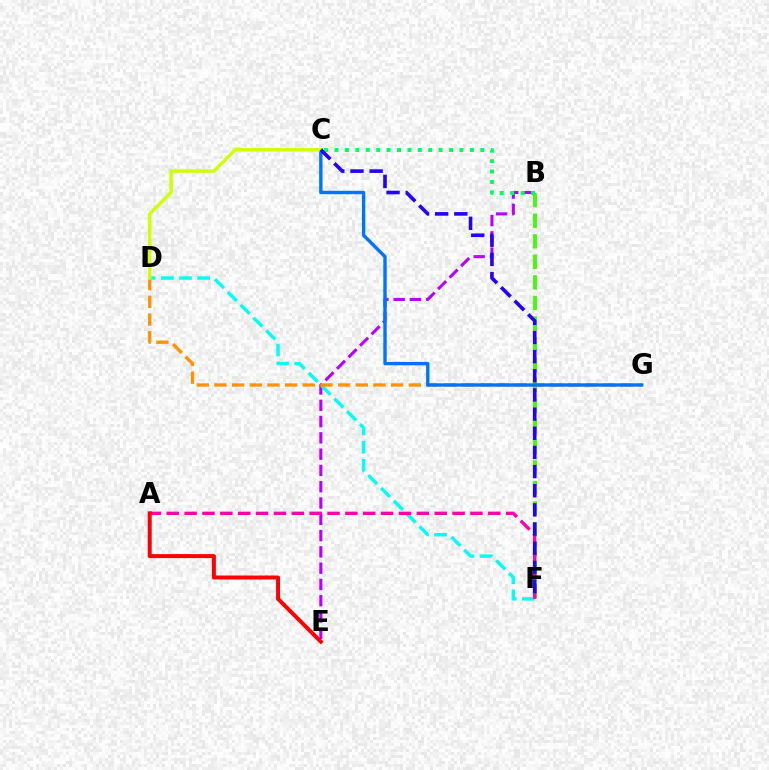{('B', 'E'): [{'color': '#b900ff', 'line_style': 'dashed', 'thickness': 2.21}], ('B', 'F'): [{'color': '#3dff00', 'line_style': 'dashed', 'thickness': 2.79}], ('B', 'C'): [{'color': '#00ff5c', 'line_style': 'dotted', 'thickness': 2.83}], ('D', 'F'): [{'color': '#00fff6', 'line_style': 'dashed', 'thickness': 2.46}], ('D', 'G'): [{'color': '#ff9400', 'line_style': 'dashed', 'thickness': 2.4}], ('A', 'F'): [{'color': '#ff00ac', 'line_style': 'dashed', 'thickness': 2.43}], ('C', 'G'): [{'color': '#0074ff', 'line_style': 'solid', 'thickness': 2.43}], ('C', 'D'): [{'color': '#d1ff00', 'line_style': 'solid', 'thickness': 2.46}], ('A', 'E'): [{'color': '#ff0000', 'line_style': 'solid', 'thickness': 2.86}], ('C', 'F'): [{'color': '#2500ff', 'line_style': 'dashed', 'thickness': 2.6}]}